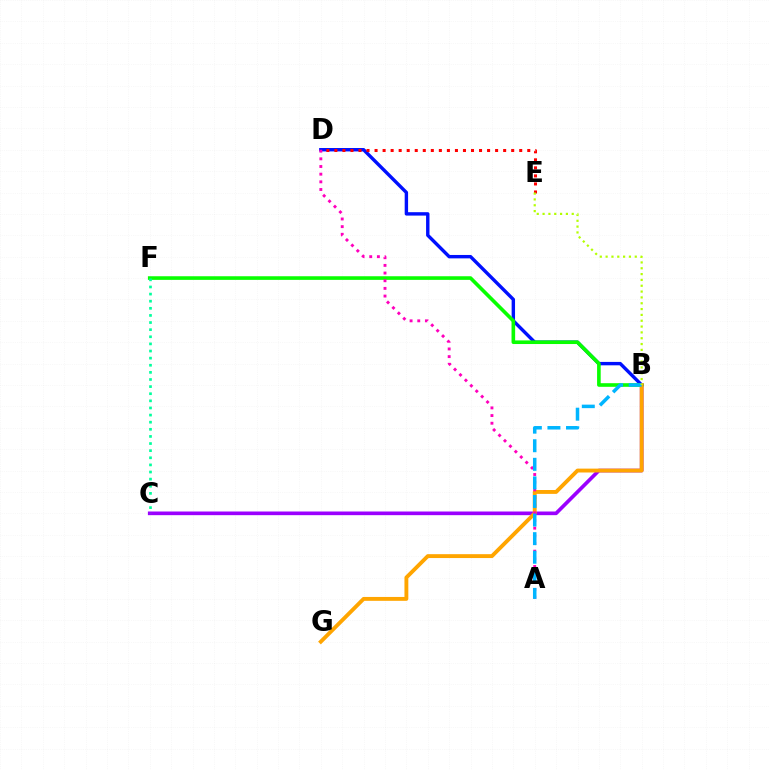{('B', 'C'): [{'color': '#9b00ff', 'line_style': 'solid', 'thickness': 2.64}], ('B', 'D'): [{'color': '#0010ff', 'line_style': 'solid', 'thickness': 2.45}], ('D', 'E'): [{'color': '#ff0000', 'line_style': 'dotted', 'thickness': 2.18}], ('B', 'F'): [{'color': '#08ff00', 'line_style': 'solid', 'thickness': 2.61}], ('B', 'G'): [{'color': '#ffa500', 'line_style': 'solid', 'thickness': 2.79}], ('A', 'D'): [{'color': '#ff00bd', 'line_style': 'dotted', 'thickness': 2.08}], ('C', 'F'): [{'color': '#00ff9d', 'line_style': 'dotted', 'thickness': 1.93}], ('A', 'B'): [{'color': '#00b5ff', 'line_style': 'dashed', 'thickness': 2.52}], ('B', 'E'): [{'color': '#b3ff00', 'line_style': 'dotted', 'thickness': 1.58}]}